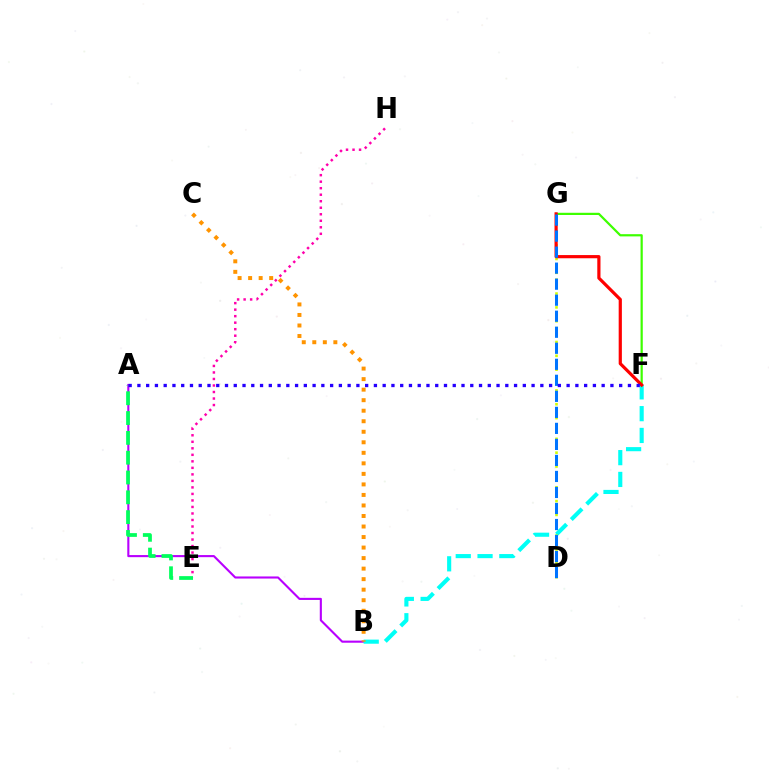{('A', 'B'): [{'color': '#b900ff', 'line_style': 'solid', 'thickness': 1.52}], ('B', 'F'): [{'color': '#00fff6', 'line_style': 'dashed', 'thickness': 2.96}], ('F', 'G'): [{'color': '#3dff00', 'line_style': 'solid', 'thickness': 1.59}, {'color': '#ff0000', 'line_style': 'solid', 'thickness': 2.3}], ('B', 'C'): [{'color': '#ff9400', 'line_style': 'dotted', 'thickness': 2.86}], ('D', 'G'): [{'color': '#d1ff00', 'line_style': 'dotted', 'thickness': 1.88}, {'color': '#0074ff', 'line_style': 'dashed', 'thickness': 2.18}], ('E', 'H'): [{'color': '#ff00ac', 'line_style': 'dotted', 'thickness': 1.77}], ('A', 'E'): [{'color': '#00ff5c', 'line_style': 'dashed', 'thickness': 2.69}], ('A', 'F'): [{'color': '#2500ff', 'line_style': 'dotted', 'thickness': 2.38}]}